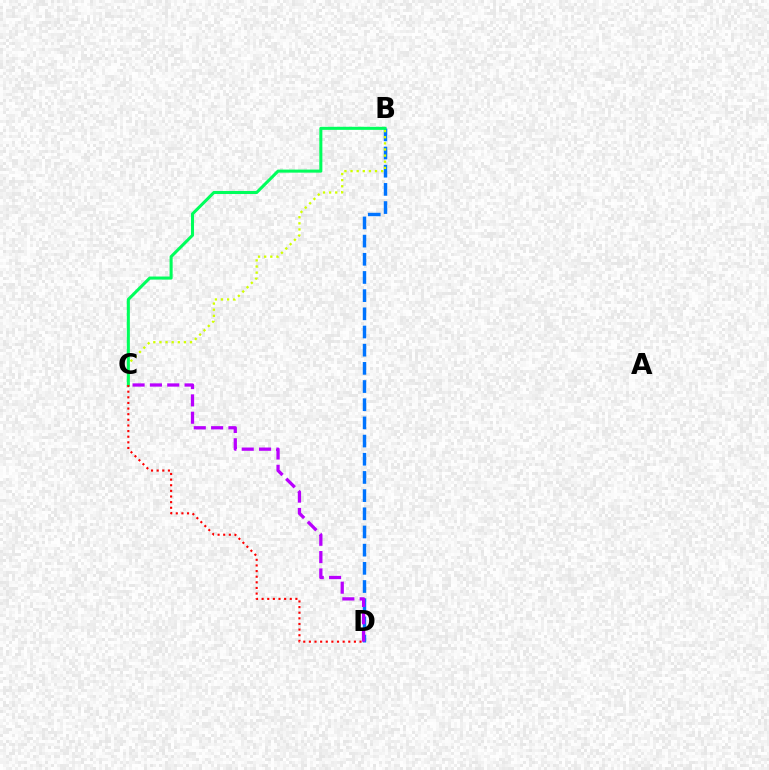{('B', 'D'): [{'color': '#0074ff', 'line_style': 'dashed', 'thickness': 2.47}], ('B', 'C'): [{'color': '#d1ff00', 'line_style': 'dotted', 'thickness': 1.66}, {'color': '#00ff5c', 'line_style': 'solid', 'thickness': 2.2}], ('C', 'D'): [{'color': '#ff0000', 'line_style': 'dotted', 'thickness': 1.53}, {'color': '#b900ff', 'line_style': 'dashed', 'thickness': 2.35}]}